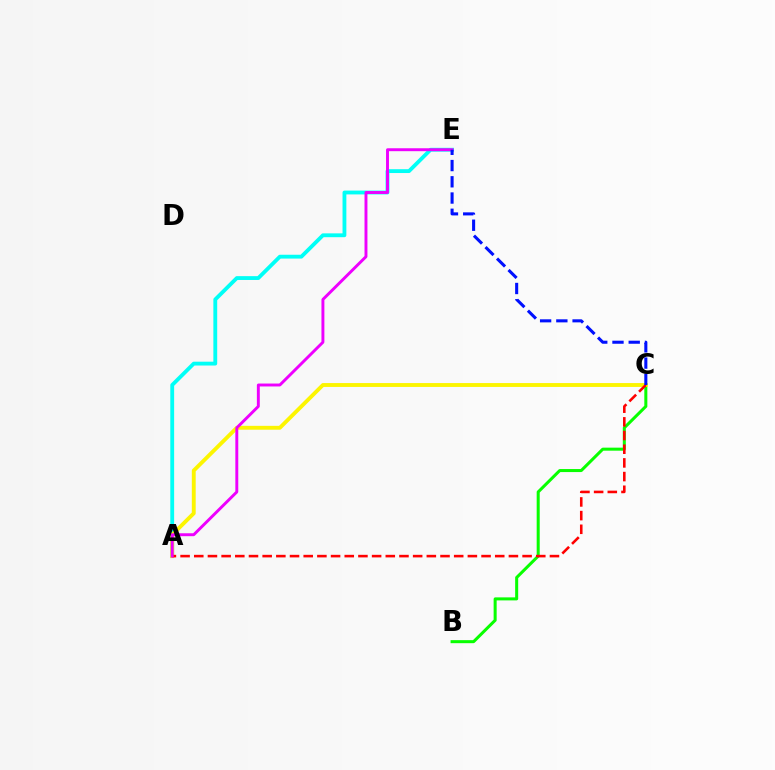{('A', 'E'): [{'color': '#00fff6', 'line_style': 'solid', 'thickness': 2.76}, {'color': '#ee00ff', 'line_style': 'solid', 'thickness': 2.11}], ('B', 'C'): [{'color': '#08ff00', 'line_style': 'solid', 'thickness': 2.18}], ('A', 'C'): [{'color': '#fcf500', 'line_style': 'solid', 'thickness': 2.79}, {'color': '#ff0000', 'line_style': 'dashed', 'thickness': 1.86}], ('C', 'E'): [{'color': '#0010ff', 'line_style': 'dashed', 'thickness': 2.21}]}